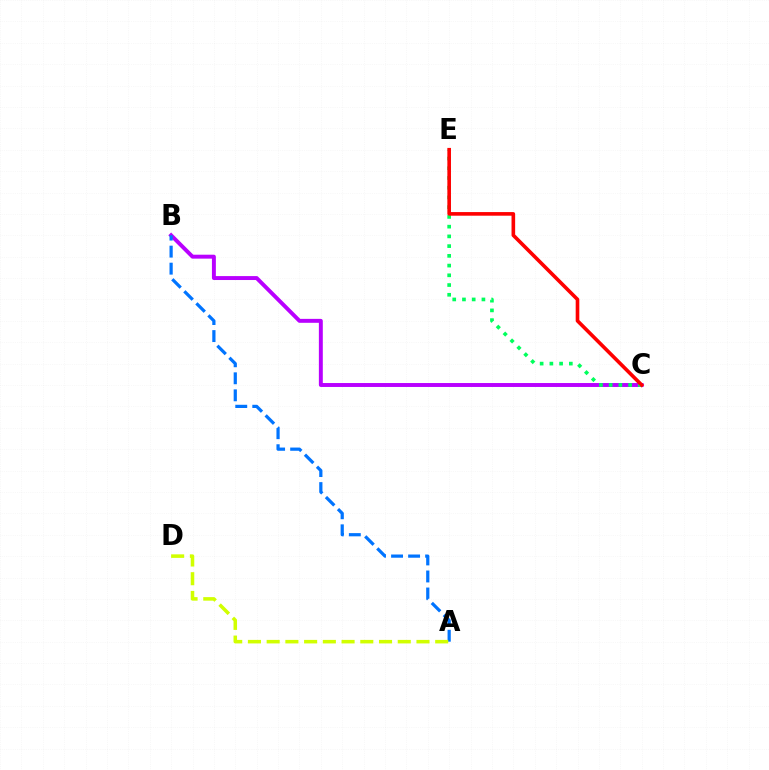{('B', 'C'): [{'color': '#b900ff', 'line_style': 'solid', 'thickness': 2.83}], ('A', 'B'): [{'color': '#0074ff', 'line_style': 'dashed', 'thickness': 2.31}], ('C', 'E'): [{'color': '#00ff5c', 'line_style': 'dotted', 'thickness': 2.64}, {'color': '#ff0000', 'line_style': 'solid', 'thickness': 2.61}], ('A', 'D'): [{'color': '#d1ff00', 'line_style': 'dashed', 'thickness': 2.54}]}